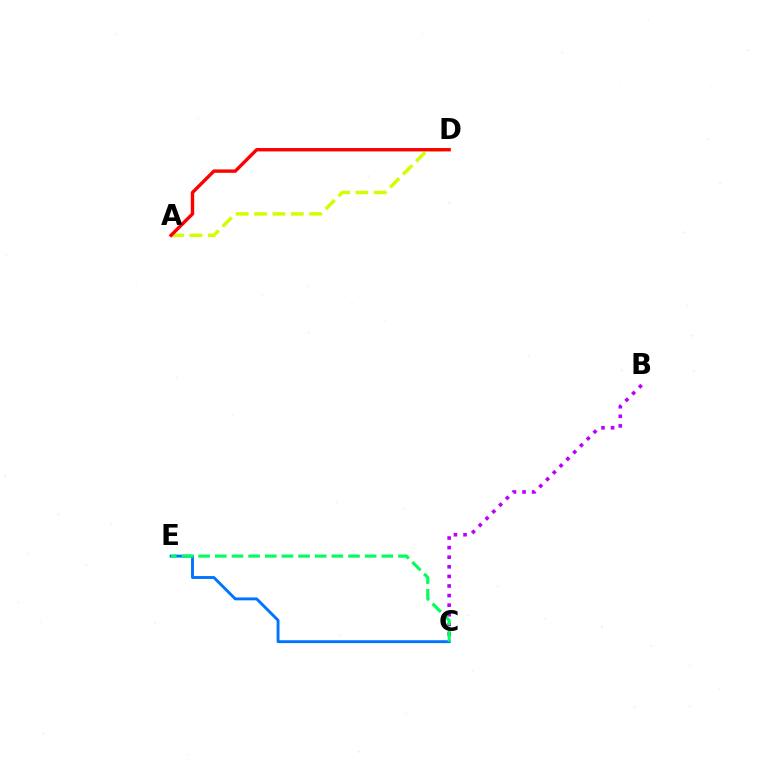{('B', 'C'): [{'color': '#b900ff', 'line_style': 'dotted', 'thickness': 2.61}], ('A', 'D'): [{'color': '#d1ff00', 'line_style': 'dashed', 'thickness': 2.5}, {'color': '#ff0000', 'line_style': 'solid', 'thickness': 2.43}], ('C', 'E'): [{'color': '#0074ff', 'line_style': 'solid', 'thickness': 2.08}, {'color': '#00ff5c', 'line_style': 'dashed', 'thickness': 2.26}]}